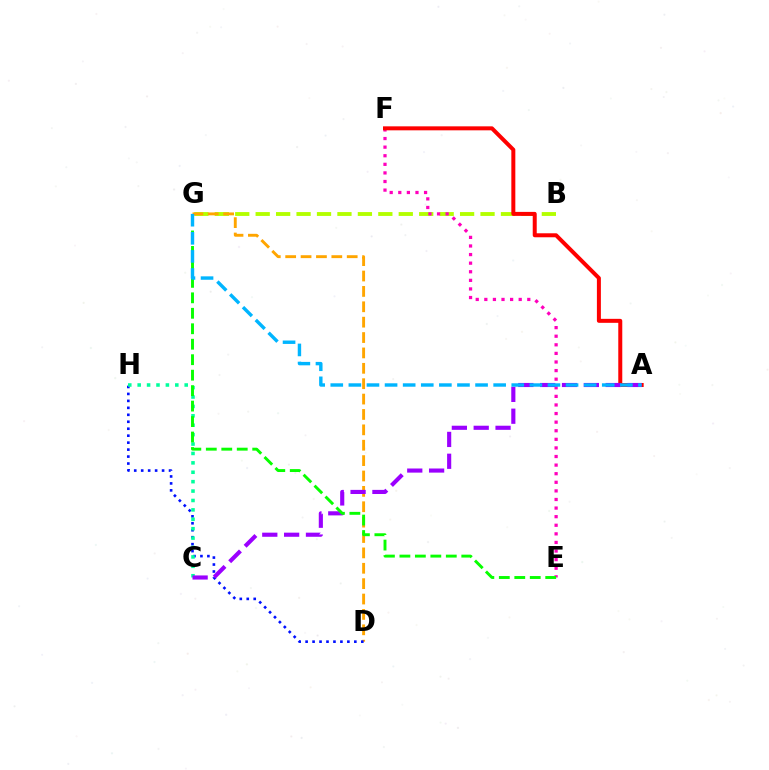{('B', 'G'): [{'color': '#b3ff00', 'line_style': 'dashed', 'thickness': 2.78}], ('E', 'F'): [{'color': '#ff00bd', 'line_style': 'dotted', 'thickness': 2.33}], ('D', 'G'): [{'color': '#ffa500', 'line_style': 'dashed', 'thickness': 2.09}], ('D', 'H'): [{'color': '#0010ff', 'line_style': 'dotted', 'thickness': 1.89}], ('C', 'H'): [{'color': '#00ff9d', 'line_style': 'dotted', 'thickness': 2.56}], ('A', 'F'): [{'color': '#ff0000', 'line_style': 'solid', 'thickness': 2.87}], ('A', 'C'): [{'color': '#9b00ff', 'line_style': 'dashed', 'thickness': 2.97}], ('E', 'G'): [{'color': '#08ff00', 'line_style': 'dashed', 'thickness': 2.1}], ('A', 'G'): [{'color': '#00b5ff', 'line_style': 'dashed', 'thickness': 2.46}]}